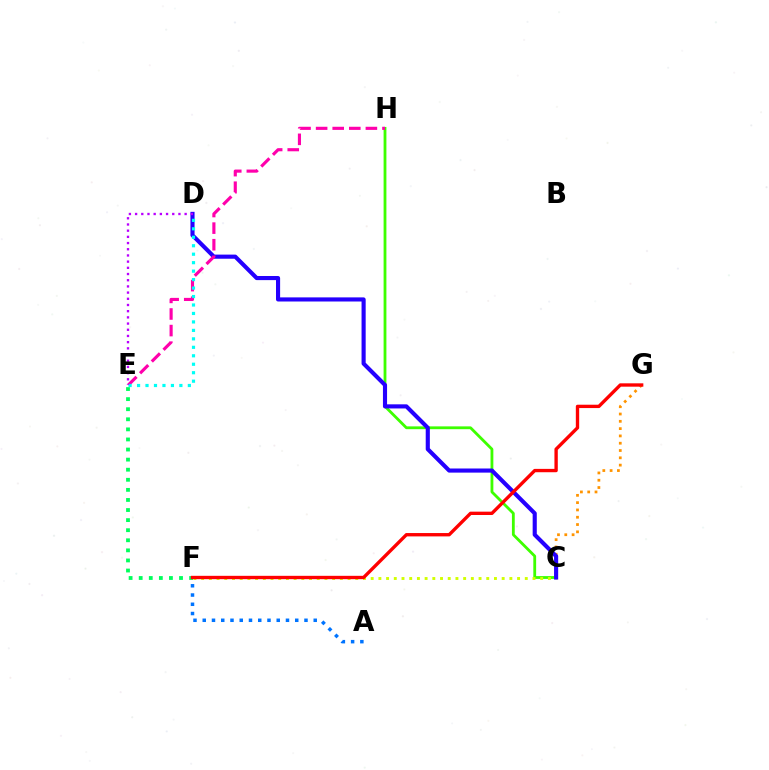{('C', 'H'): [{'color': '#3dff00', 'line_style': 'solid', 'thickness': 2.02}], ('A', 'F'): [{'color': '#0074ff', 'line_style': 'dotted', 'thickness': 2.51}], ('C', 'G'): [{'color': '#ff9400', 'line_style': 'dotted', 'thickness': 1.98}], ('C', 'F'): [{'color': '#d1ff00', 'line_style': 'dotted', 'thickness': 2.09}], ('E', 'F'): [{'color': '#00ff5c', 'line_style': 'dotted', 'thickness': 2.74}], ('C', 'D'): [{'color': '#2500ff', 'line_style': 'solid', 'thickness': 2.97}], ('E', 'H'): [{'color': '#ff00ac', 'line_style': 'dashed', 'thickness': 2.25}], ('D', 'E'): [{'color': '#00fff6', 'line_style': 'dotted', 'thickness': 2.3}, {'color': '#b900ff', 'line_style': 'dotted', 'thickness': 1.68}], ('F', 'G'): [{'color': '#ff0000', 'line_style': 'solid', 'thickness': 2.41}]}